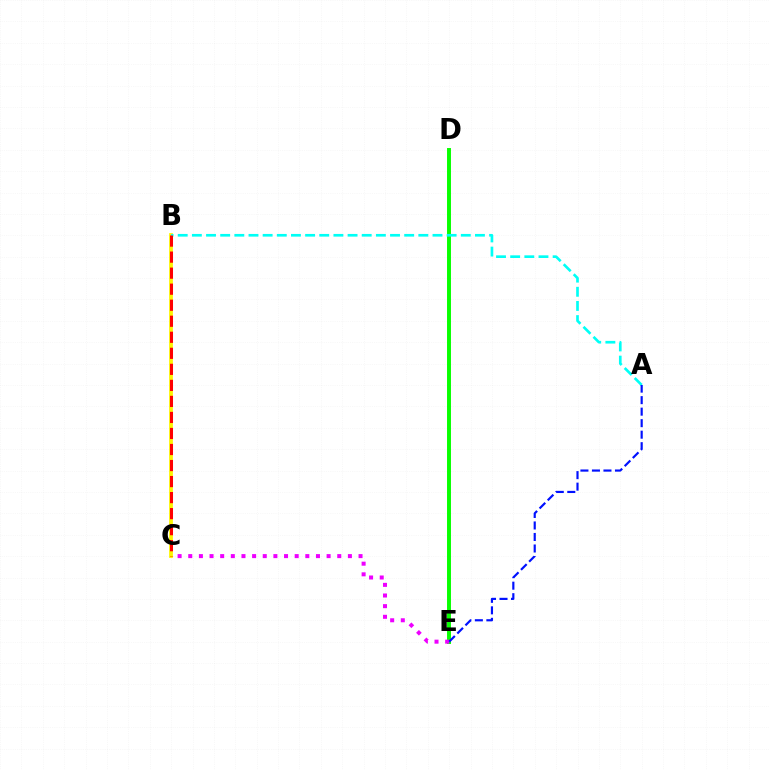{('D', 'E'): [{'color': '#08ff00', 'line_style': 'solid', 'thickness': 2.84}], ('B', 'C'): [{'color': '#fcf500', 'line_style': 'solid', 'thickness': 2.72}, {'color': '#ff0000', 'line_style': 'dashed', 'thickness': 2.18}], ('C', 'E'): [{'color': '#ee00ff', 'line_style': 'dotted', 'thickness': 2.89}], ('A', 'B'): [{'color': '#00fff6', 'line_style': 'dashed', 'thickness': 1.92}], ('A', 'E'): [{'color': '#0010ff', 'line_style': 'dashed', 'thickness': 1.56}]}